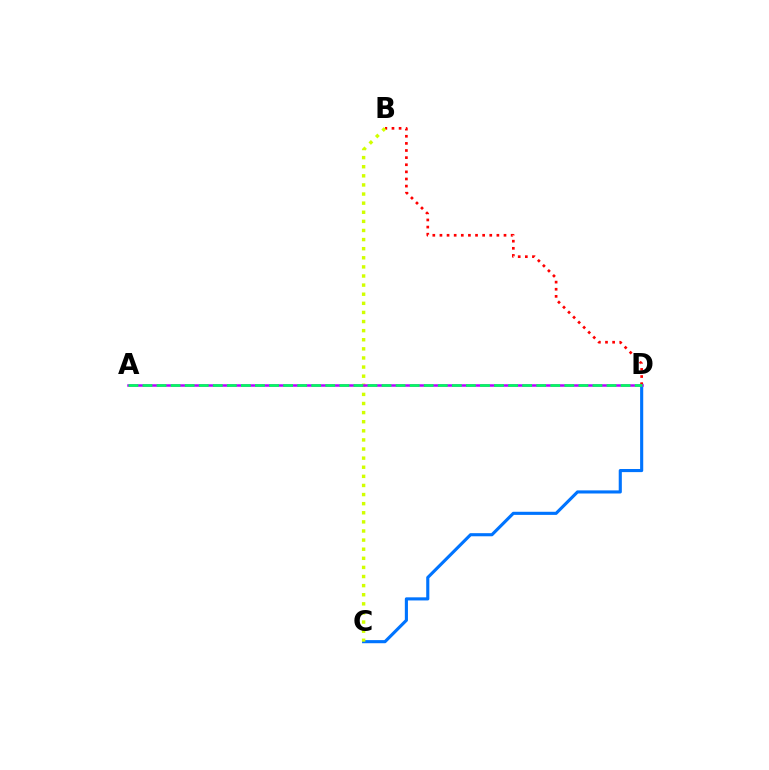{('C', 'D'): [{'color': '#0074ff', 'line_style': 'solid', 'thickness': 2.24}], ('B', 'D'): [{'color': '#ff0000', 'line_style': 'dotted', 'thickness': 1.93}], ('B', 'C'): [{'color': '#d1ff00', 'line_style': 'dotted', 'thickness': 2.47}], ('A', 'D'): [{'color': '#b900ff', 'line_style': 'solid', 'thickness': 1.8}, {'color': '#00ff5c', 'line_style': 'dashed', 'thickness': 1.91}]}